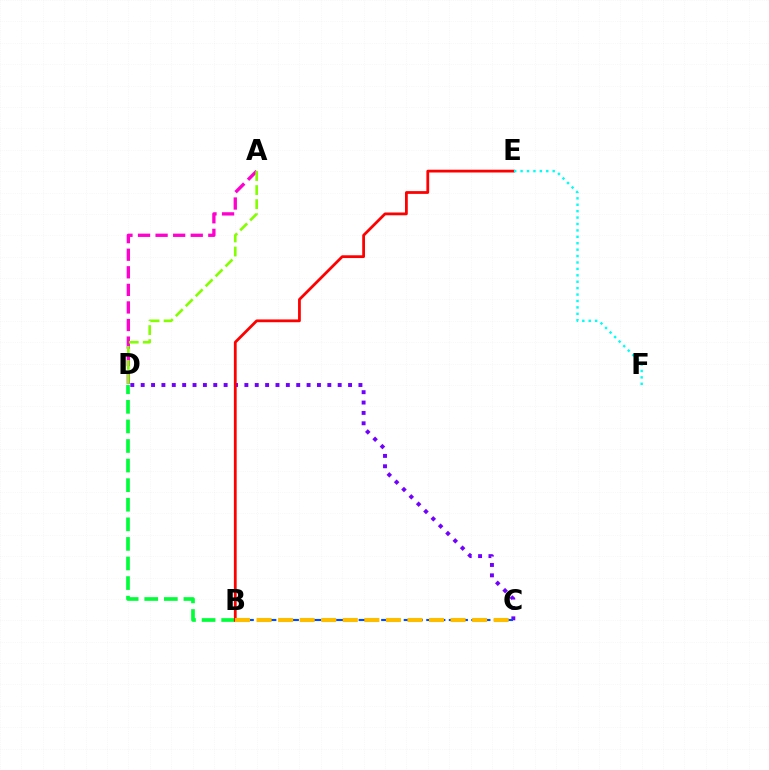{('C', 'D'): [{'color': '#7200ff', 'line_style': 'dotted', 'thickness': 2.82}], ('B', 'C'): [{'color': '#004bff', 'line_style': 'dashed', 'thickness': 1.53}, {'color': '#ffbd00', 'line_style': 'dashed', 'thickness': 2.93}], ('B', 'D'): [{'color': '#00ff39', 'line_style': 'dashed', 'thickness': 2.66}], ('B', 'E'): [{'color': '#ff0000', 'line_style': 'solid', 'thickness': 2.0}], ('E', 'F'): [{'color': '#00fff6', 'line_style': 'dotted', 'thickness': 1.74}], ('A', 'D'): [{'color': '#ff00cf', 'line_style': 'dashed', 'thickness': 2.39}, {'color': '#84ff00', 'line_style': 'dashed', 'thickness': 1.91}]}